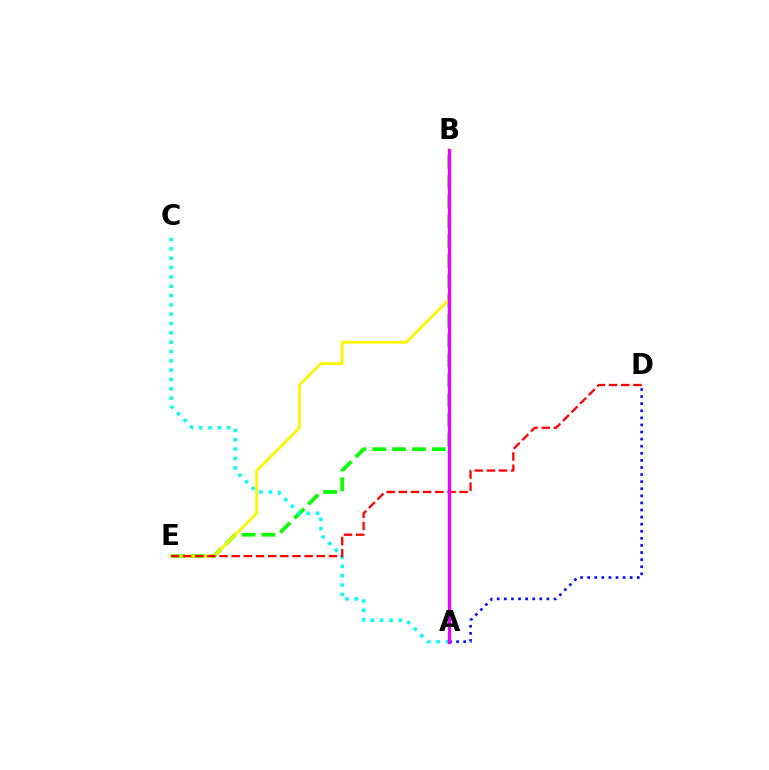{('B', 'E'): [{'color': '#08ff00', 'line_style': 'dashed', 'thickness': 2.7}, {'color': '#fcf500', 'line_style': 'solid', 'thickness': 2.0}], ('A', 'C'): [{'color': '#00fff6', 'line_style': 'dotted', 'thickness': 2.53}], ('A', 'D'): [{'color': '#0010ff', 'line_style': 'dotted', 'thickness': 1.93}], ('D', 'E'): [{'color': '#ff0000', 'line_style': 'dashed', 'thickness': 1.65}], ('A', 'B'): [{'color': '#ee00ff', 'line_style': 'solid', 'thickness': 2.36}]}